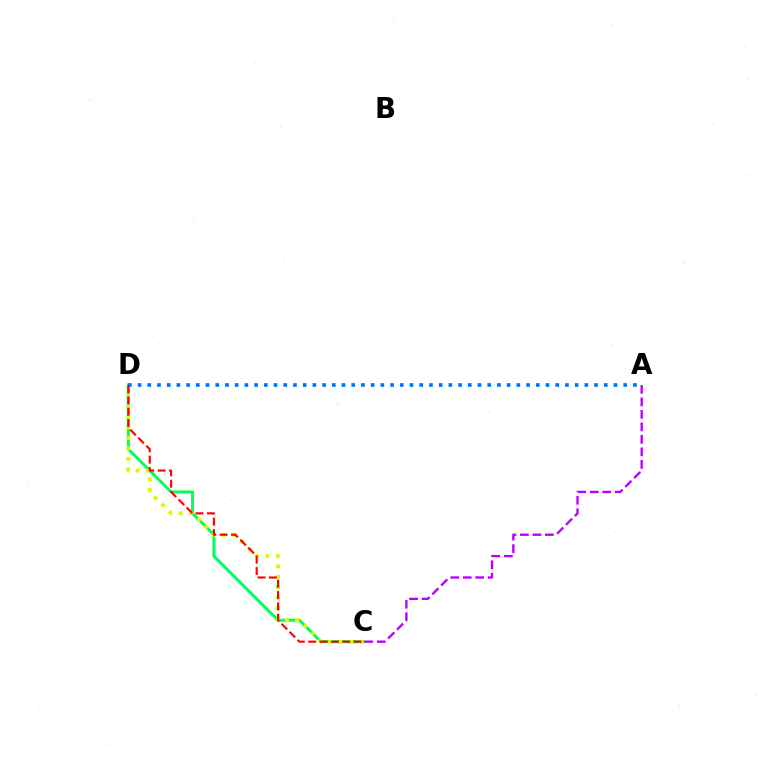{('C', 'D'): [{'color': '#00ff5c', 'line_style': 'solid', 'thickness': 2.15}, {'color': '#d1ff00', 'line_style': 'dotted', 'thickness': 2.84}, {'color': '#ff0000', 'line_style': 'dashed', 'thickness': 1.54}], ('A', 'C'): [{'color': '#b900ff', 'line_style': 'dashed', 'thickness': 1.7}], ('A', 'D'): [{'color': '#0074ff', 'line_style': 'dotted', 'thickness': 2.64}]}